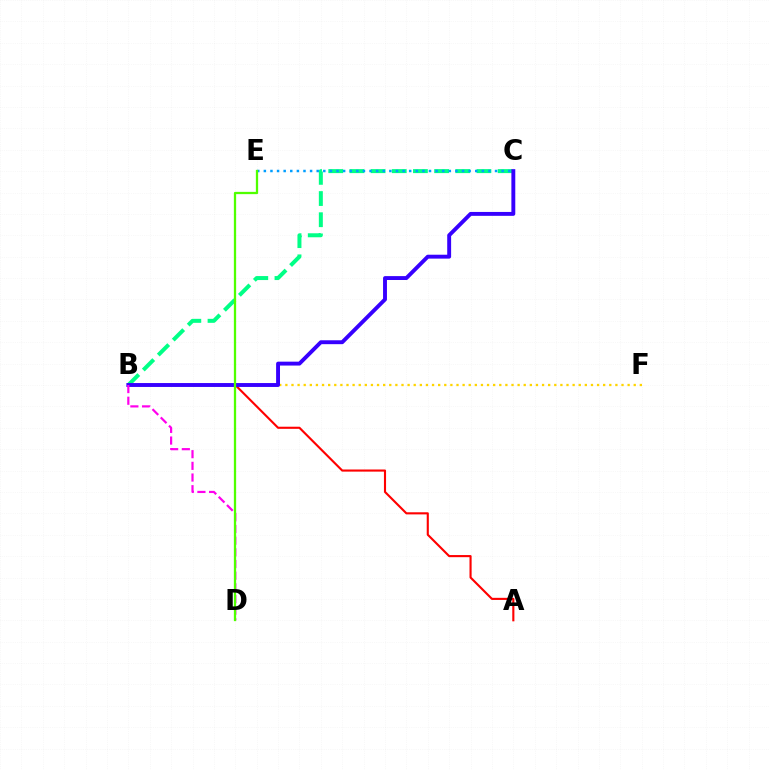{('B', 'F'): [{'color': '#ffd500', 'line_style': 'dotted', 'thickness': 1.66}], ('B', 'C'): [{'color': '#00ff86', 'line_style': 'dashed', 'thickness': 2.88}, {'color': '#3700ff', 'line_style': 'solid', 'thickness': 2.81}], ('C', 'E'): [{'color': '#009eff', 'line_style': 'dotted', 'thickness': 1.79}], ('A', 'B'): [{'color': '#ff0000', 'line_style': 'solid', 'thickness': 1.53}], ('B', 'D'): [{'color': '#ff00ed', 'line_style': 'dashed', 'thickness': 1.59}], ('D', 'E'): [{'color': '#4fff00', 'line_style': 'solid', 'thickness': 1.64}]}